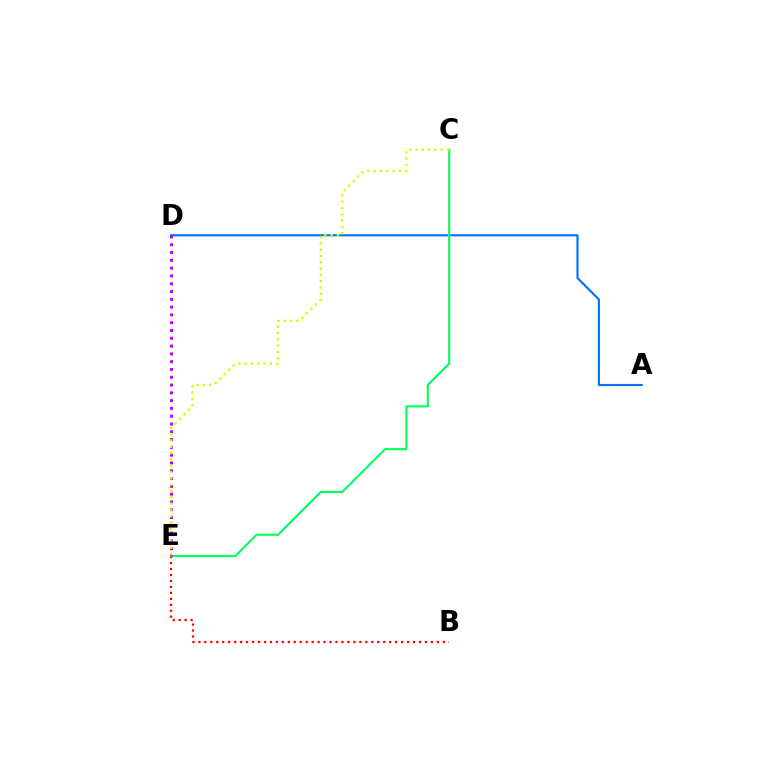{('B', 'E'): [{'color': '#ff0000', 'line_style': 'dotted', 'thickness': 1.62}], ('A', 'D'): [{'color': '#0074ff', 'line_style': 'solid', 'thickness': 1.55}], ('C', 'E'): [{'color': '#00ff5c', 'line_style': 'solid', 'thickness': 1.51}, {'color': '#d1ff00', 'line_style': 'dotted', 'thickness': 1.71}], ('D', 'E'): [{'color': '#b900ff', 'line_style': 'dotted', 'thickness': 2.12}]}